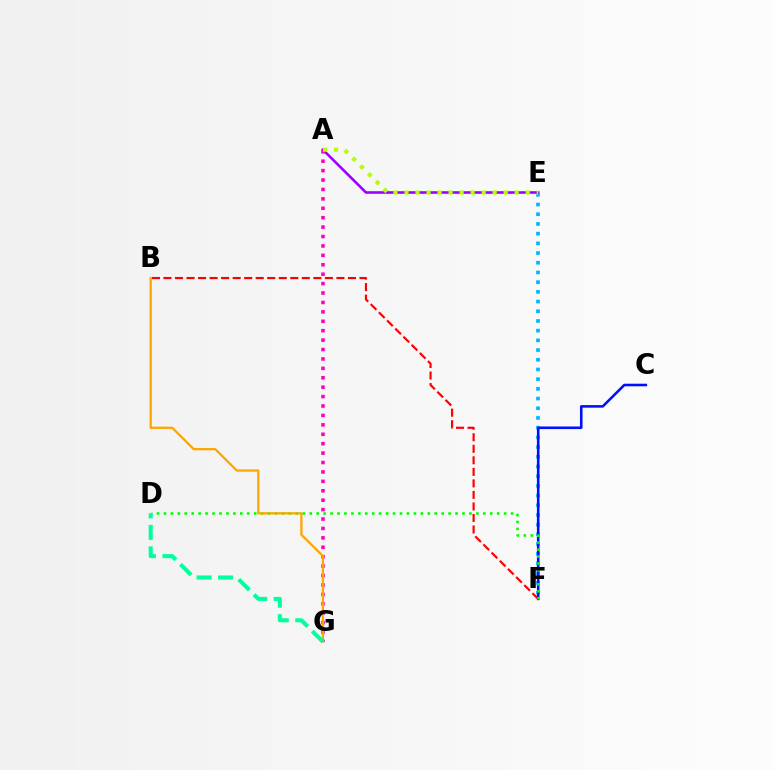{('E', 'F'): [{'color': '#00b5ff', 'line_style': 'dotted', 'thickness': 2.64}], ('B', 'F'): [{'color': '#ff0000', 'line_style': 'dashed', 'thickness': 1.57}], ('C', 'F'): [{'color': '#0010ff', 'line_style': 'solid', 'thickness': 1.85}], ('A', 'E'): [{'color': '#9b00ff', 'line_style': 'solid', 'thickness': 1.87}, {'color': '#b3ff00', 'line_style': 'dotted', 'thickness': 2.99}], ('A', 'G'): [{'color': '#ff00bd', 'line_style': 'dotted', 'thickness': 2.56}], ('D', 'F'): [{'color': '#08ff00', 'line_style': 'dotted', 'thickness': 1.89}], ('B', 'G'): [{'color': '#ffa500', 'line_style': 'solid', 'thickness': 1.63}], ('D', 'G'): [{'color': '#00ff9d', 'line_style': 'dashed', 'thickness': 2.92}]}